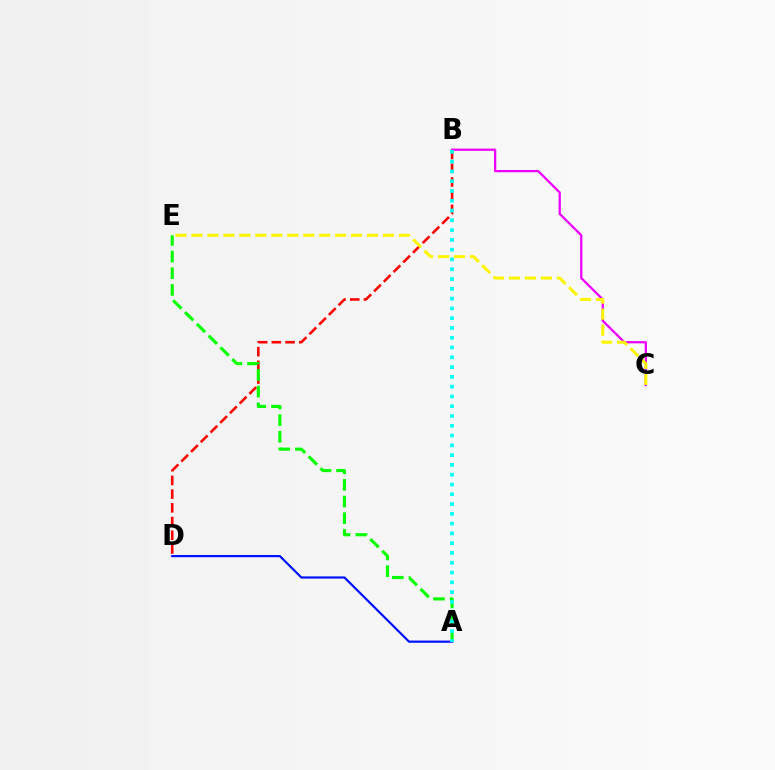{('B', 'D'): [{'color': '#ff0000', 'line_style': 'dashed', 'thickness': 1.86}], ('B', 'C'): [{'color': '#ee00ff', 'line_style': 'solid', 'thickness': 1.63}], ('A', 'E'): [{'color': '#08ff00', 'line_style': 'dashed', 'thickness': 2.27}], ('C', 'E'): [{'color': '#fcf500', 'line_style': 'dashed', 'thickness': 2.17}], ('A', 'D'): [{'color': '#0010ff', 'line_style': 'solid', 'thickness': 1.58}], ('A', 'B'): [{'color': '#00fff6', 'line_style': 'dotted', 'thickness': 2.66}]}